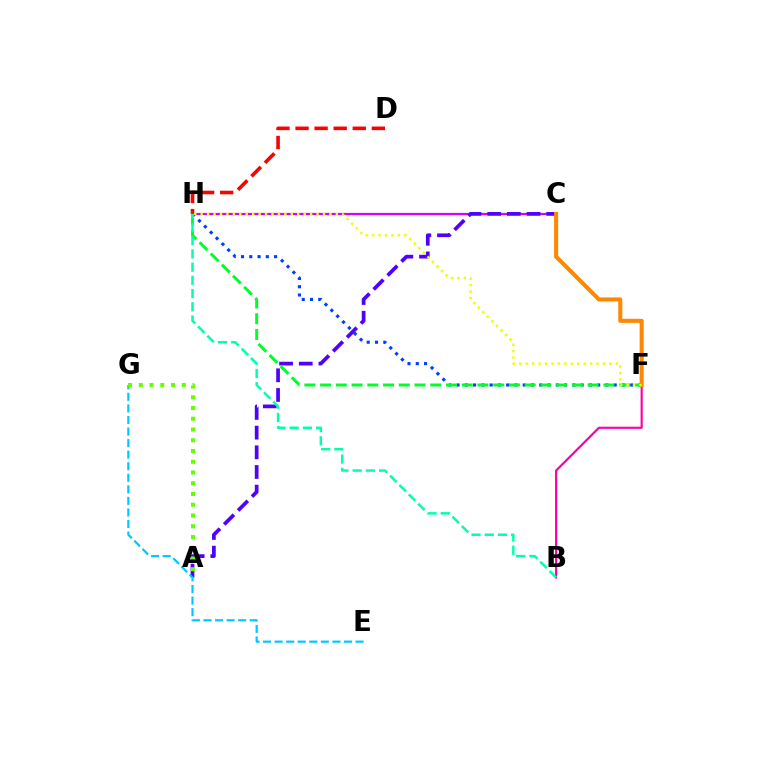{('F', 'H'): [{'color': '#003fff', 'line_style': 'dotted', 'thickness': 2.25}, {'color': '#00ff27', 'line_style': 'dashed', 'thickness': 2.14}, {'color': '#eeff00', 'line_style': 'dotted', 'thickness': 1.75}], ('C', 'H'): [{'color': '#d600ff', 'line_style': 'solid', 'thickness': 1.6}], ('B', 'F'): [{'color': '#ff00a0', 'line_style': 'solid', 'thickness': 1.55}], ('D', 'H'): [{'color': '#ff0000', 'line_style': 'dashed', 'thickness': 2.59}], ('A', 'C'): [{'color': '#4f00ff', 'line_style': 'dashed', 'thickness': 2.67}], ('C', 'F'): [{'color': '#ff8800', 'line_style': 'solid', 'thickness': 2.91}], ('E', 'G'): [{'color': '#00c7ff', 'line_style': 'dashed', 'thickness': 1.57}], ('B', 'H'): [{'color': '#00ffaf', 'line_style': 'dashed', 'thickness': 1.8}], ('A', 'G'): [{'color': '#66ff00', 'line_style': 'dotted', 'thickness': 2.92}]}